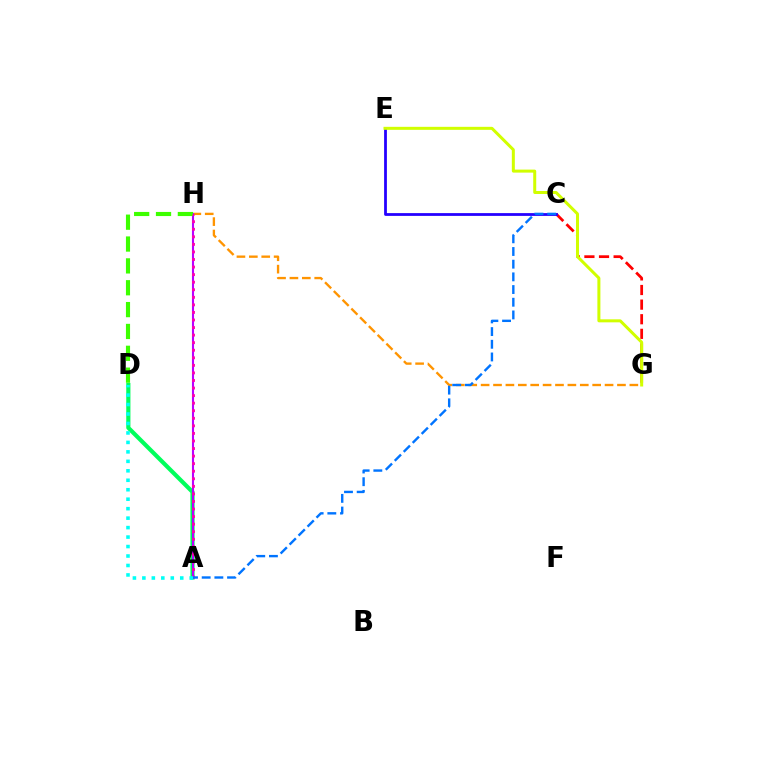{('C', 'G'): [{'color': '#ff0000', 'line_style': 'dashed', 'thickness': 1.99}], ('A', 'D'): [{'color': '#00ff5c', 'line_style': 'solid', 'thickness': 3.0}, {'color': '#00fff6', 'line_style': 'dotted', 'thickness': 2.57}], ('G', 'H'): [{'color': '#ff9400', 'line_style': 'dashed', 'thickness': 1.68}], ('A', 'H'): [{'color': '#b900ff', 'line_style': 'solid', 'thickness': 1.51}, {'color': '#ff00ac', 'line_style': 'dotted', 'thickness': 2.05}], ('D', 'H'): [{'color': '#3dff00', 'line_style': 'dashed', 'thickness': 2.97}], ('C', 'E'): [{'color': '#2500ff', 'line_style': 'solid', 'thickness': 2.0}], ('E', 'G'): [{'color': '#d1ff00', 'line_style': 'solid', 'thickness': 2.17}], ('A', 'C'): [{'color': '#0074ff', 'line_style': 'dashed', 'thickness': 1.72}]}